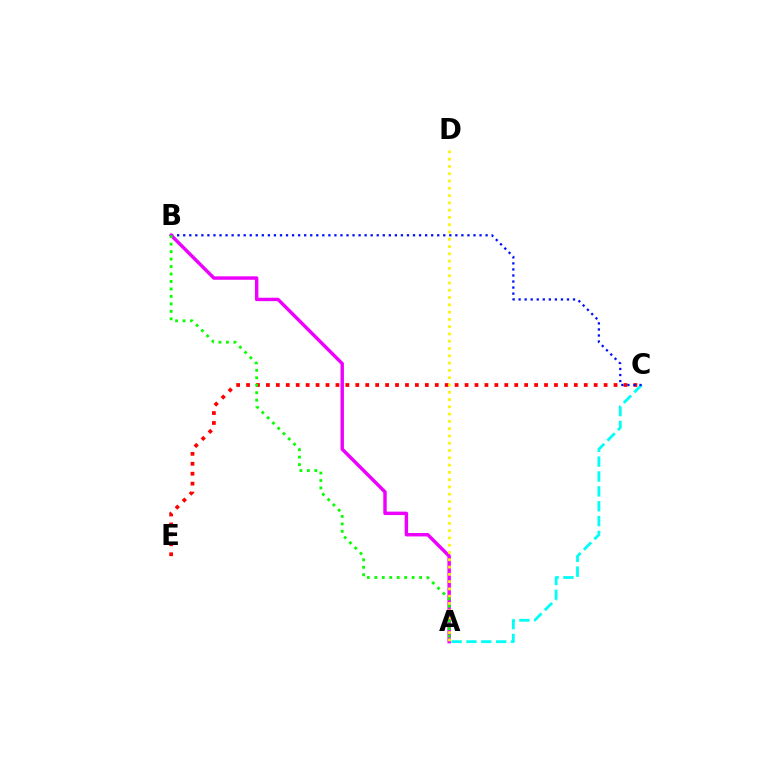{('A', 'C'): [{'color': '#00fff6', 'line_style': 'dashed', 'thickness': 2.02}], ('C', 'E'): [{'color': '#ff0000', 'line_style': 'dotted', 'thickness': 2.7}], ('B', 'C'): [{'color': '#0010ff', 'line_style': 'dotted', 'thickness': 1.64}], ('A', 'B'): [{'color': '#ee00ff', 'line_style': 'solid', 'thickness': 2.47}, {'color': '#08ff00', 'line_style': 'dotted', 'thickness': 2.03}], ('A', 'D'): [{'color': '#fcf500', 'line_style': 'dotted', 'thickness': 1.98}]}